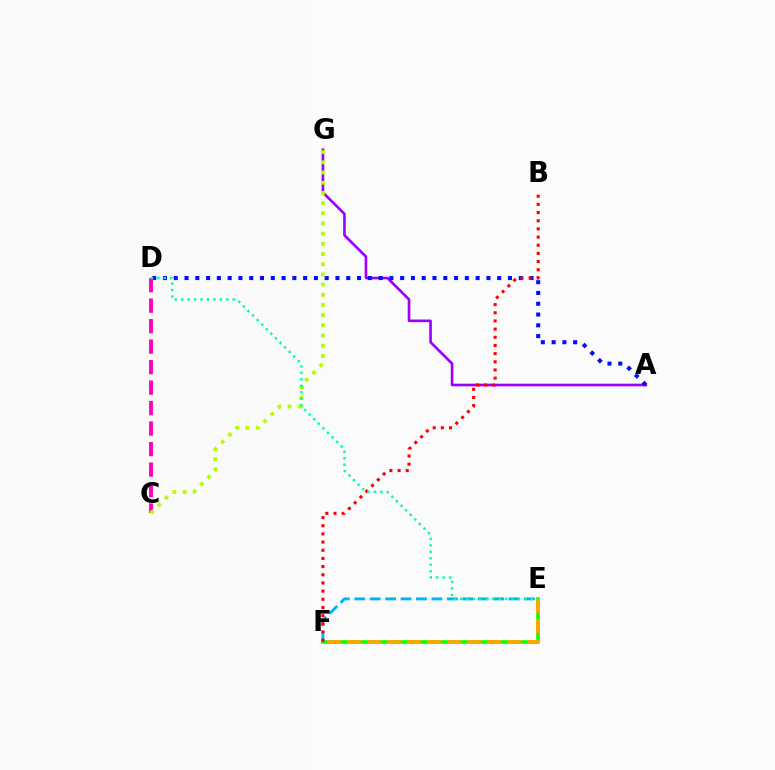{('E', 'F'): [{'color': '#08ff00', 'line_style': 'solid', 'thickness': 2.6}, {'color': '#00b5ff', 'line_style': 'dashed', 'thickness': 2.1}, {'color': '#ffa500', 'line_style': 'dashed', 'thickness': 2.72}], ('A', 'G'): [{'color': '#9b00ff', 'line_style': 'solid', 'thickness': 1.89}], ('A', 'D'): [{'color': '#0010ff', 'line_style': 'dotted', 'thickness': 2.93}], ('C', 'D'): [{'color': '#ff00bd', 'line_style': 'dashed', 'thickness': 2.78}], ('C', 'G'): [{'color': '#b3ff00', 'line_style': 'dotted', 'thickness': 2.77}], ('B', 'F'): [{'color': '#ff0000', 'line_style': 'dotted', 'thickness': 2.22}], ('D', 'E'): [{'color': '#00ff9d', 'line_style': 'dotted', 'thickness': 1.75}]}